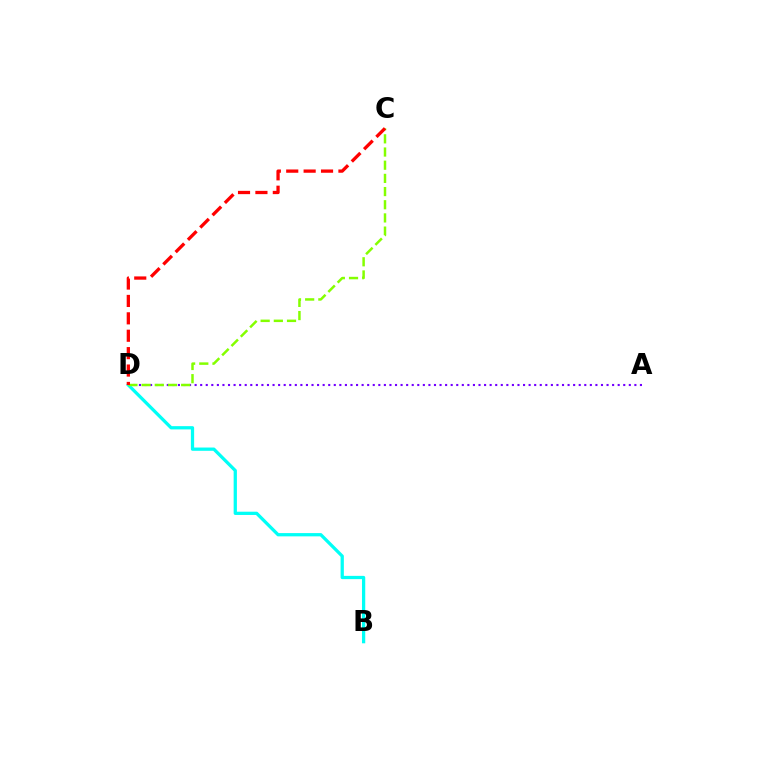{('A', 'D'): [{'color': '#7200ff', 'line_style': 'dotted', 'thickness': 1.51}], ('B', 'D'): [{'color': '#00fff6', 'line_style': 'solid', 'thickness': 2.35}], ('C', 'D'): [{'color': '#84ff00', 'line_style': 'dashed', 'thickness': 1.79}, {'color': '#ff0000', 'line_style': 'dashed', 'thickness': 2.36}]}